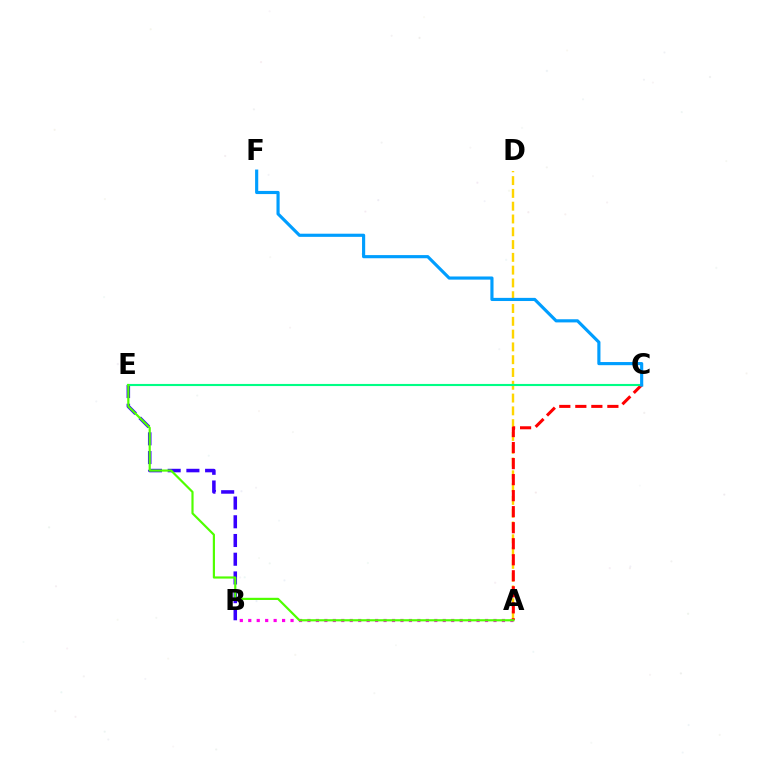{('A', 'D'): [{'color': '#ffd500', 'line_style': 'dashed', 'thickness': 1.74}], ('A', 'B'): [{'color': '#ff00ed', 'line_style': 'dotted', 'thickness': 2.3}], ('B', 'E'): [{'color': '#3700ff', 'line_style': 'dashed', 'thickness': 2.54}], ('A', 'C'): [{'color': '#ff0000', 'line_style': 'dashed', 'thickness': 2.18}], ('C', 'E'): [{'color': '#00ff86', 'line_style': 'solid', 'thickness': 1.52}], ('C', 'F'): [{'color': '#009eff', 'line_style': 'solid', 'thickness': 2.27}], ('A', 'E'): [{'color': '#4fff00', 'line_style': 'solid', 'thickness': 1.57}]}